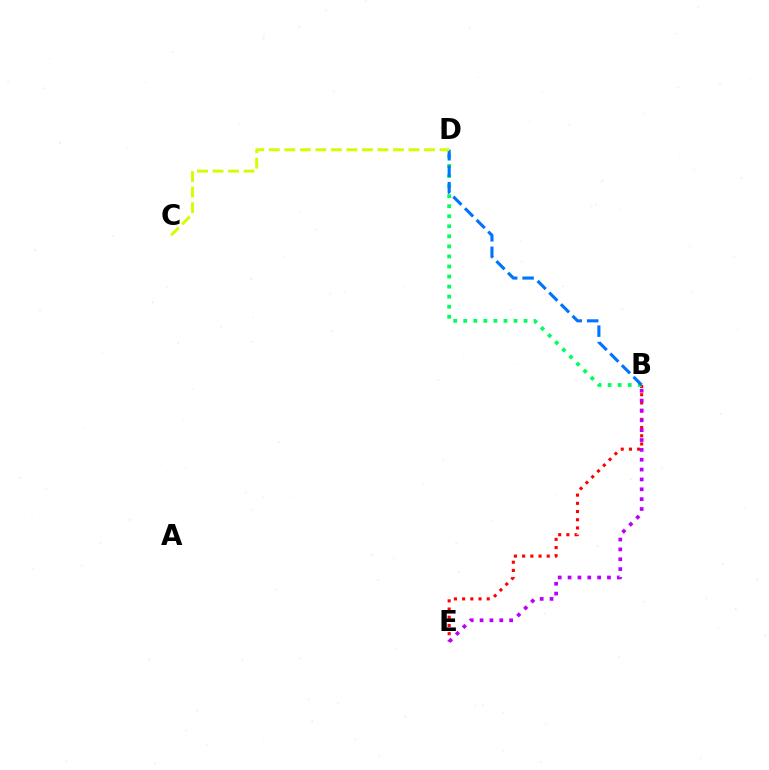{('B', 'E'): [{'color': '#ff0000', 'line_style': 'dotted', 'thickness': 2.23}, {'color': '#b900ff', 'line_style': 'dotted', 'thickness': 2.68}], ('B', 'D'): [{'color': '#00ff5c', 'line_style': 'dotted', 'thickness': 2.73}, {'color': '#0074ff', 'line_style': 'dashed', 'thickness': 2.24}], ('C', 'D'): [{'color': '#d1ff00', 'line_style': 'dashed', 'thickness': 2.11}]}